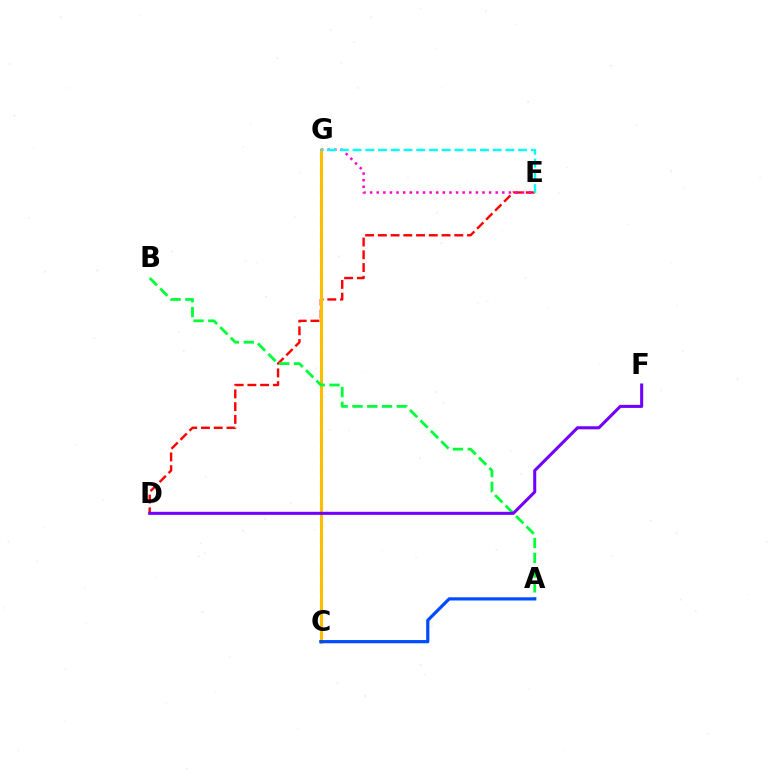{('D', 'E'): [{'color': '#ff0000', 'line_style': 'dashed', 'thickness': 1.73}], ('C', 'G'): [{'color': '#84ff00', 'line_style': 'dashed', 'thickness': 2.25}, {'color': '#ffbd00', 'line_style': 'solid', 'thickness': 2.18}], ('E', 'G'): [{'color': '#ff00cf', 'line_style': 'dotted', 'thickness': 1.8}, {'color': '#00fff6', 'line_style': 'dashed', 'thickness': 1.73}], ('A', 'B'): [{'color': '#00ff39', 'line_style': 'dashed', 'thickness': 2.01}], ('A', 'C'): [{'color': '#004bff', 'line_style': 'solid', 'thickness': 2.31}], ('D', 'F'): [{'color': '#7200ff', 'line_style': 'solid', 'thickness': 2.2}]}